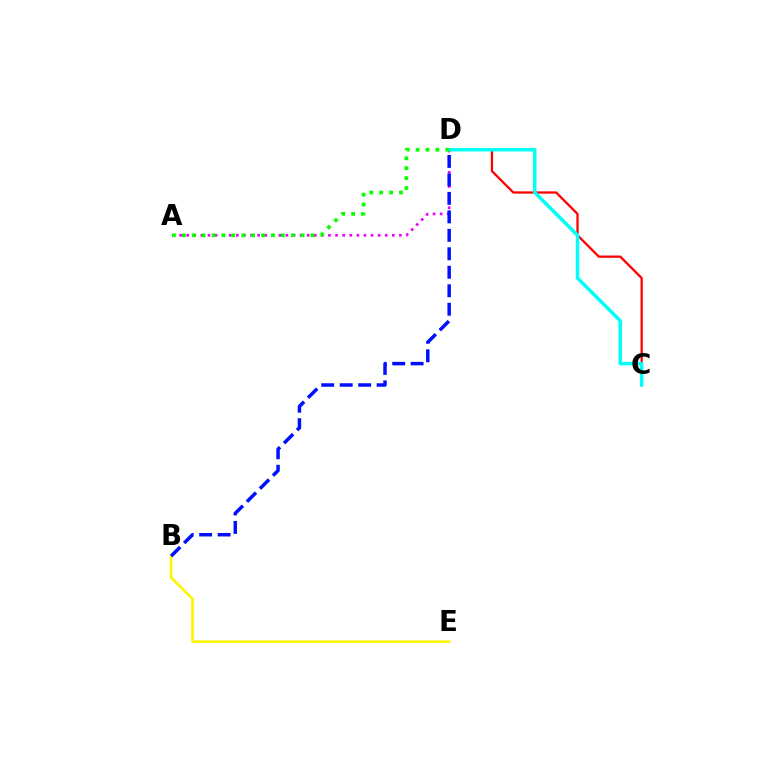{('C', 'D'): [{'color': '#ff0000', 'line_style': 'solid', 'thickness': 1.63}, {'color': '#00fff6', 'line_style': 'solid', 'thickness': 2.52}], ('A', 'D'): [{'color': '#ee00ff', 'line_style': 'dotted', 'thickness': 1.93}, {'color': '#08ff00', 'line_style': 'dotted', 'thickness': 2.69}], ('B', 'E'): [{'color': '#fcf500', 'line_style': 'solid', 'thickness': 1.87}], ('B', 'D'): [{'color': '#0010ff', 'line_style': 'dashed', 'thickness': 2.51}]}